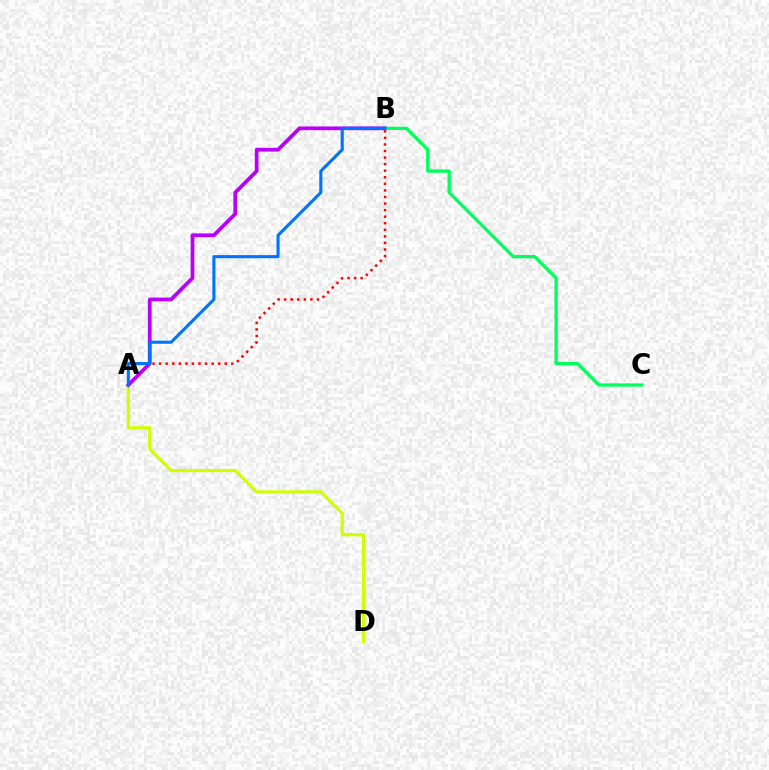{('A', 'B'): [{'color': '#ff0000', 'line_style': 'dotted', 'thickness': 1.78}, {'color': '#b900ff', 'line_style': 'solid', 'thickness': 2.69}, {'color': '#0074ff', 'line_style': 'solid', 'thickness': 2.23}], ('A', 'D'): [{'color': '#d1ff00', 'line_style': 'solid', 'thickness': 2.31}], ('B', 'C'): [{'color': '#00ff5c', 'line_style': 'solid', 'thickness': 2.35}]}